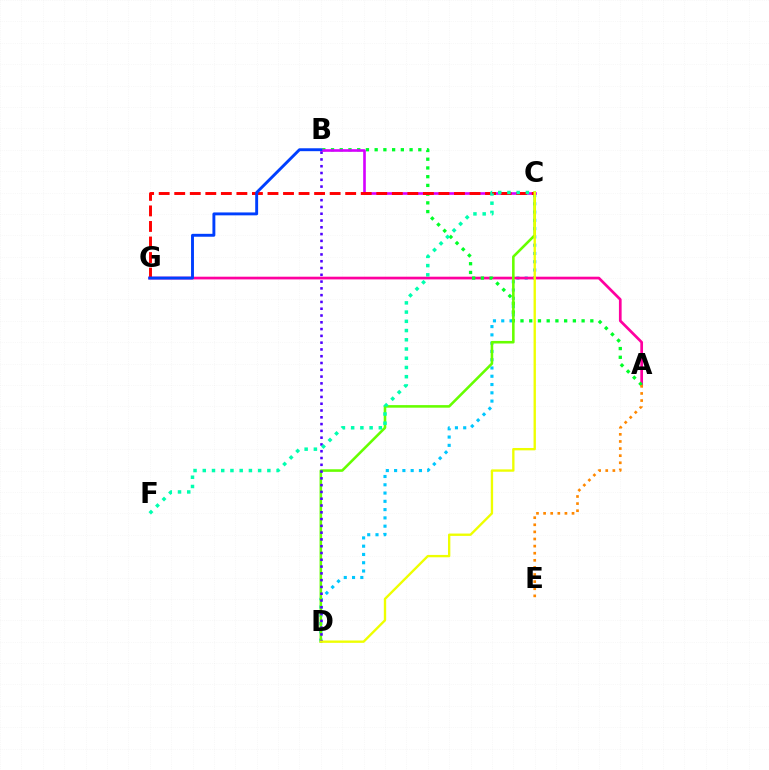{('C', 'D'): [{'color': '#00c7ff', 'line_style': 'dotted', 'thickness': 2.25}, {'color': '#66ff00', 'line_style': 'solid', 'thickness': 1.85}, {'color': '#eeff00', 'line_style': 'solid', 'thickness': 1.7}], ('A', 'G'): [{'color': '#ff00a0', 'line_style': 'solid', 'thickness': 1.95}], ('A', 'B'): [{'color': '#00ff27', 'line_style': 'dotted', 'thickness': 2.37}], ('B', 'D'): [{'color': '#4f00ff', 'line_style': 'dotted', 'thickness': 1.84}], ('B', 'C'): [{'color': '#d600ff', 'line_style': 'solid', 'thickness': 1.89}], ('A', 'E'): [{'color': '#ff8800', 'line_style': 'dotted', 'thickness': 1.93}], ('C', 'G'): [{'color': '#ff0000', 'line_style': 'dashed', 'thickness': 2.11}], ('C', 'F'): [{'color': '#00ffaf', 'line_style': 'dotted', 'thickness': 2.51}], ('B', 'G'): [{'color': '#003fff', 'line_style': 'solid', 'thickness': 2.09}]}